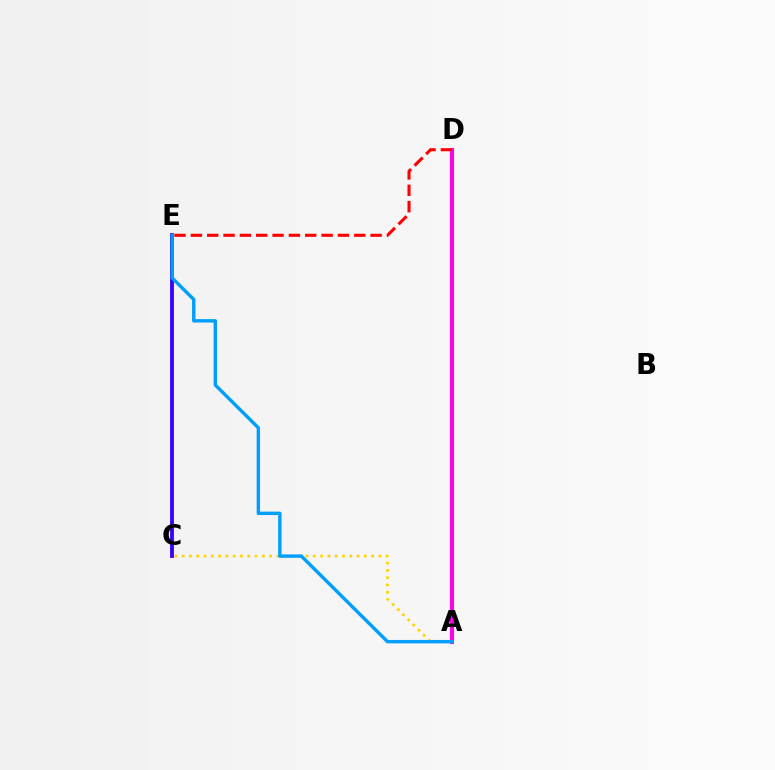{('A', 'D'): [{'color': '#4fff00', 'line_style': 'dotted', 'thickness': 2.9}, {'color': '#00ff86', 'line_style': 'solid', 'thickness': 2.58}, {'color': '#ff00ed', 'line_style': 'solid', 'thickness': 2.92}], ('C', 'E'): [{'color': '#3700ff', 'line_style': 'solid', 'thickness': 2.75}], ('A', 'C'): [{'color': '#ffd500', 'line_style': 'dotted', 'thickness': 1.98}], ('A', 'E'): [{'color': '#009eff', 'line_style': 'solid', 'thickness': 2.44}], ('D', 'E'): [{'color': '#ff0000', 'line_style': 'dashed', 'thickness': 2.22}]}